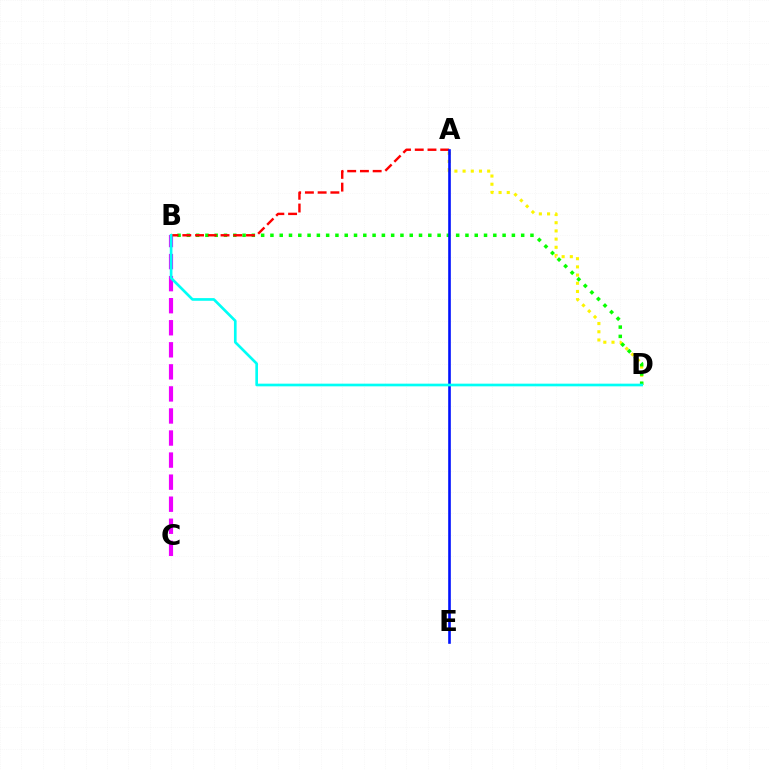{('B', 'C'): [{'color': '#ee00ff', 'line_style': 'dashed', 'thickness': 3.0}], ('A', 'D'): [{'color': '#fcf500', 'line_style': 'dotted', 'thickness': 2.23}], ('B', 'D'): [{'color': '#08ff00', 'line_style': 'dotted', 'thickness': 2.52}, {'color': '#00fff6', 'line_style': 'solid', 'thickness': 1.92}], ('A', 'B'): [{'color': '#ff0000', 'line_style': 'dashed', 'thickness': 1.73}], ('A', 'E'): [{'color': '#0010ff', 'line_style': 'solid', 'thickness': 1.88}]}